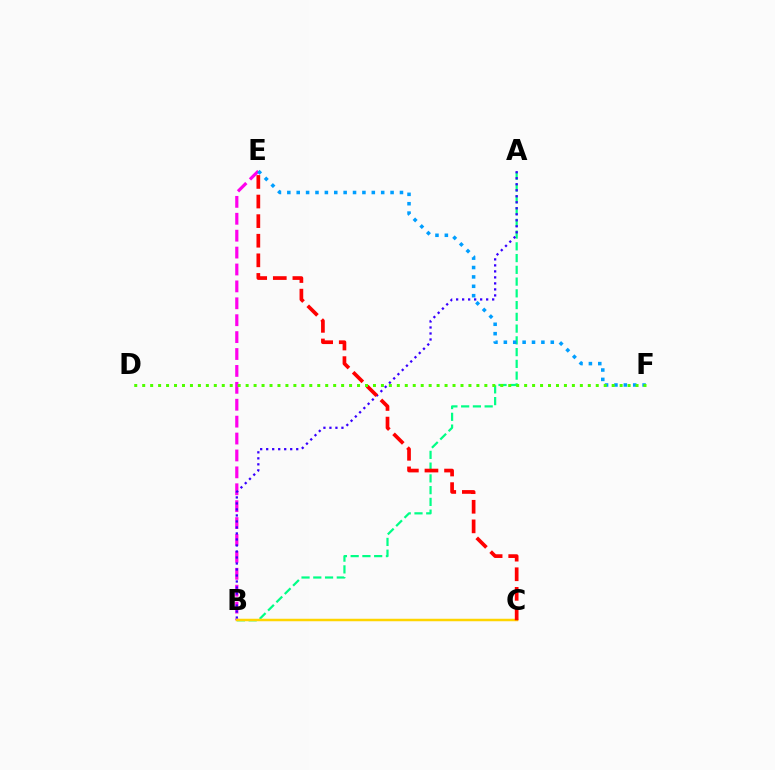{('A', 'B'): [{'color': '#00ff86', 'line_style': 'dashed', 'thickness': 1.6}, {'color': '#3700ff', 'line_style': 'dotted', 'thickness': 1.63}], ('B', 'E'): [{'color': '#ff00ed', 'line_style': 'dashed', 'thickness': 2.3}], ('E', 'F'): [{'color': '#009eff', 'line_style': 'dotted', 'thickness': 2.55}], ('B', 'C'): [{'color': '#ffd500', 'line_style': 'solid', 'thickness': 1.8}], ('C', 'E'): [{'color': '#ff0000', 'line_style': 'dashed', 'thickness': 2.66}], ('D', 'F'): [{'color': '#4fff00', 'line_style': 'dotted', 'thickness': 2.16}]}